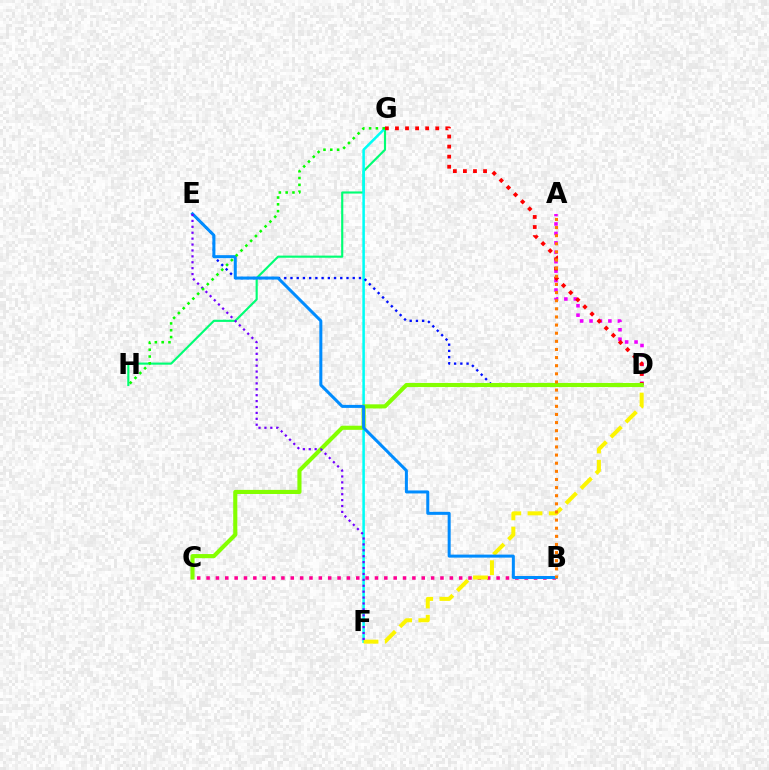{('A', 'D'): [{'color': '#ee00ff', 'line_style': 'dotted', 'thickness': 2.56}], ('B', 'C'): [{'color': '#ff0094', 'line_style': 'dotted', 'thickness': 2.54}], ('G', 'H'): [{'color': '#00ff74', 'line_style': 'solid', 'thickness': 1.54}, {'color': '#08ff00', 'line_style': 'dotted', 'thickness': 1.85}], ('F', 'G'): [{'color': '#00fff6', 'line_style': 'solid', 'thickness': 1.83}], ('D', 'F'): [{'color': '#fcf500', 'line_style': 'dashed', 'thickness': 2.88}], ('D', 'E'): [{'color': '#0010ff', 'line_style': 'dotted', 'thickness': 1.69}], ('D', 'G'): [{'color': '#ff0000', 'line_style': 'dotted', 'thickness': 2.73}], ('C', 'D'): [{'color': '#84ff00', 'line_style': 'solid', 'thickness': 2.96}], ('B', 'E'): [{'color': '#008cff', 'line_style': 'solid', 'thickness': 2.17}], ('E', 'F'): [{'color': '#7200ff', 'line_style': 'dotted', 'thickness': 1.61}], ('A', 'B'): [{'color': '#ff7c00', 'line_style': 'dotted', 'thickness': 2.21}]}